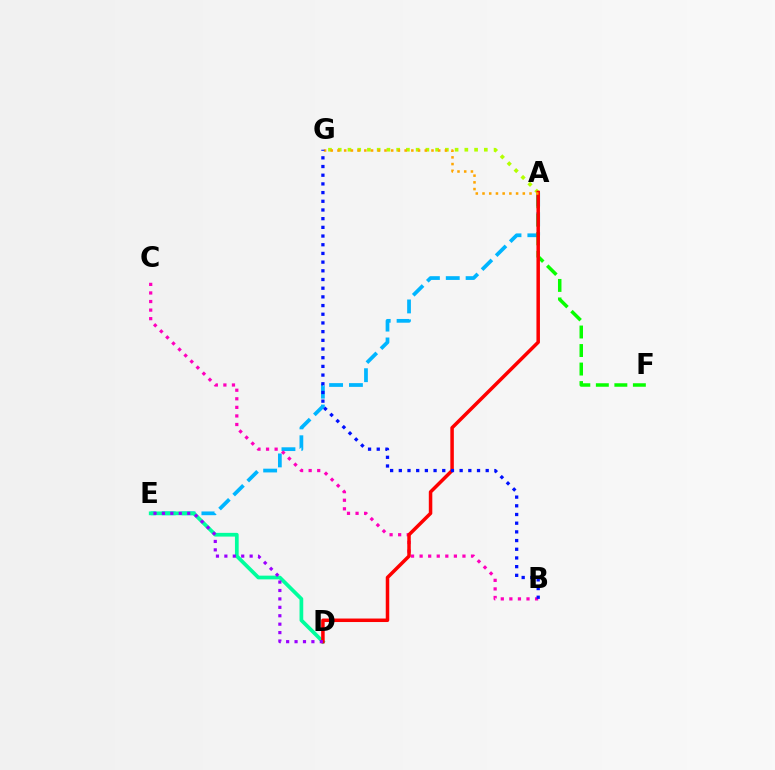{('A', 'E'): [{'color': '#00b5ff', 'line_style': 'dashed', 'thickness': 2.7}], ('A', 'F'): [{'color': '#08ff00', 'line_style': 'dashed', 'thickness': 2.52}], ('A', 'G'): [{'color': '#b3ff00', 'line_style': 'dotted', 'thickness': 2.65}, {'color': '#ffa500', 'line_style': 'dotted', 'thickness': 1.82}], ('B', 'C'): [{'color': '#ff00bd', 'line_style': 'dotted', 'thickness': 2.33}], ('D', 'E'): [{'color': '#00ff9d', 'line_style': 'solid', 'thickness': 2.68}, {'color': '#9b00ff', 'line_style': 'dotted', 'thickness': 2.29}], ('A', 'D'): [{'color': '#ff0000', 'line_style': 'solid', 'thickness': 2.52}], ('B', 'G'): [{'color': '#0010ff', 'line_style': 'dotted', 'thickness': 2.36}]}